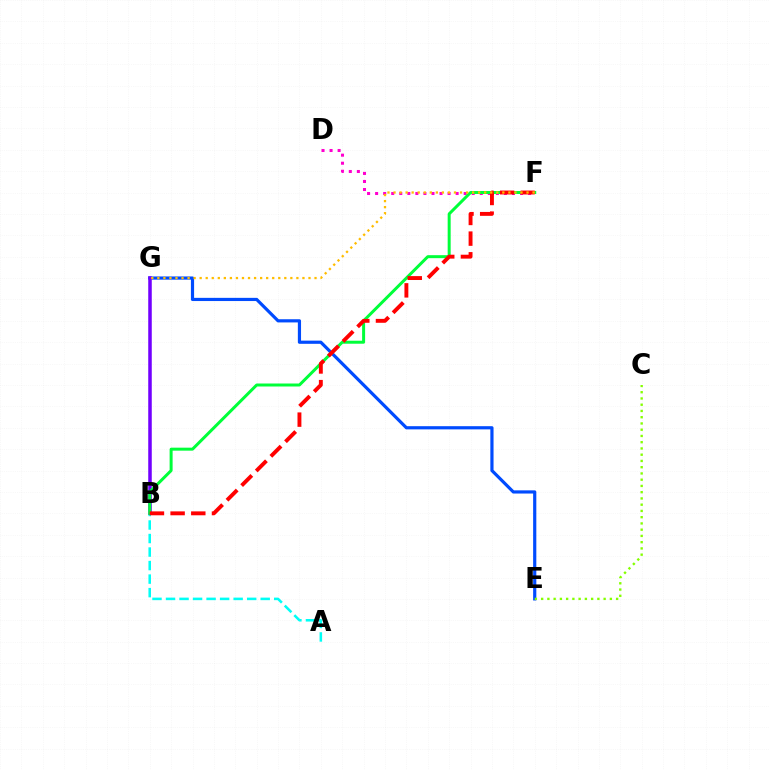{('D', 'F'): [{'color': '#ff00cf', 'line_style': 'dotted', 'thickness': 2.19}], ('A', 'B'): [{'color': '#00fff6', 'line_style': 'dashed', 'thickness': 1.84}], ('E', 'G'): [{'color': '#004bff', 'line_style': 'solid', 'thickness': 2.29}], ('B', 'G'): [{'color': '#7200ff', 'line_style': 'solid', 'thickness': 2.53}], ('B', 'F'): [{'color': '#00ff39', 'line_style': 'solid', 'thickness': 2.16}, {'color': '#ff0000', 'line_style': 'dashed', 'thickness': 2.81}], ('C', 'E'): [{'color': '#84ff00', 'line_style': 'dotted', 'thickness': 1.7}], ('F', 'G'): [{'color': '#ffbd00', 'line_style': 'dotted', 'thickness': 1.64}]}